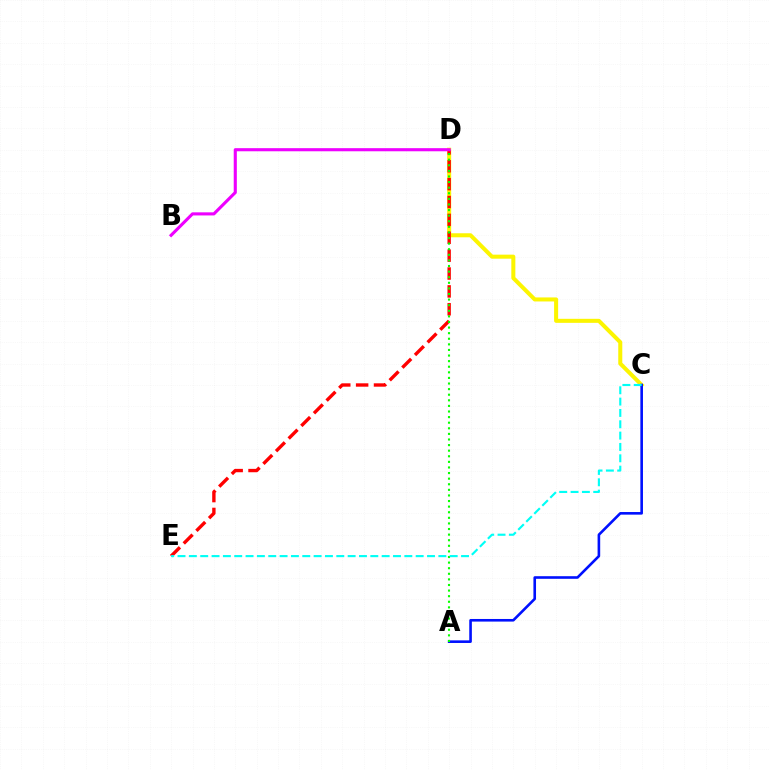{('C', 'D'): [{'color': '#fcf500', 'line_style': 'solid', 'thickness': 2.9}], ('D', 'E'): [{'color': '#ff0000', 'line_style': 'dashed', 'thickness': 2.43}], ('A', 'C'): [{'color': '#0010ff', 'line_style': 'solid', 'thickness': 1.88}], ('A', 'D'): [{'color': '#08ff00', 'line_style': 'dotted', 'thickness': 1.52}], ('C', 'E'): [{'color': '#00fff6', 'line_style': 'dashed', 'thickness': 1.54}], ('B', 'D'): [{'color': '#ee00ff', 'line_style': 'solid', 'thickness': 2.24}]}